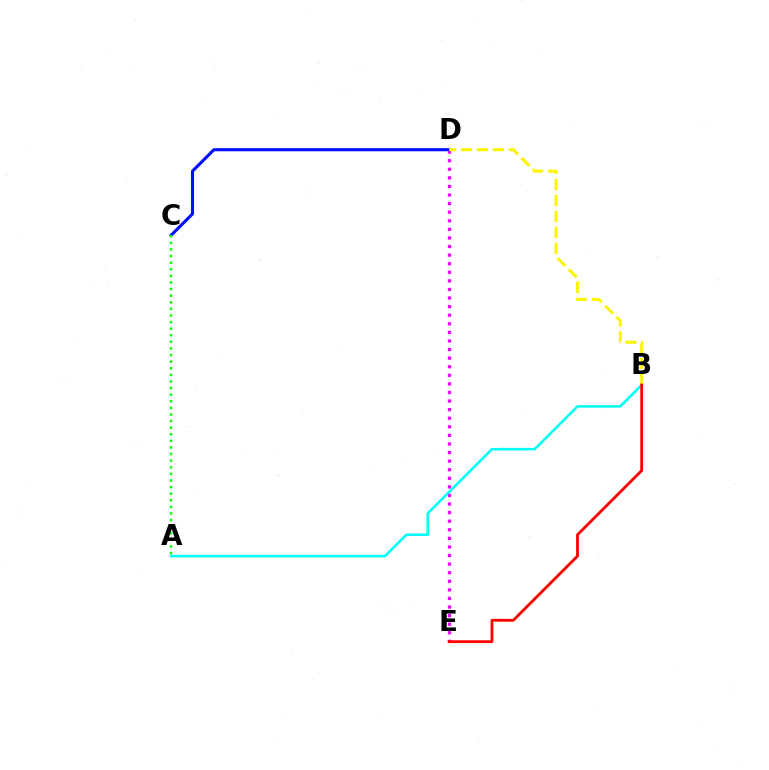{('D', 'E'): [{'color': '#ee00ff', 'line_style': 'dotted', 'thickness': 2.33}], ('A', 'B'): [{'color': '#00fff6', 'line_style': 'solid', 'thickness': 1.85}], ('C', 'D'): [{'color': '#0010ff', 'line_style': 'solid', 'thickness': 2.23}], ('B', 'D'): [{'color': '#fcf500', 'line_style': 'dashed', 'thickness': 2.17}], ('A', 'C'): [{'color': '#08ff00', 'line_style': 'dotted', 'thickness': 1.79}], ('B', 'E'): [{'color': '#ff0000', 'line_style': 'solid', 'thickness': 2.02}]}